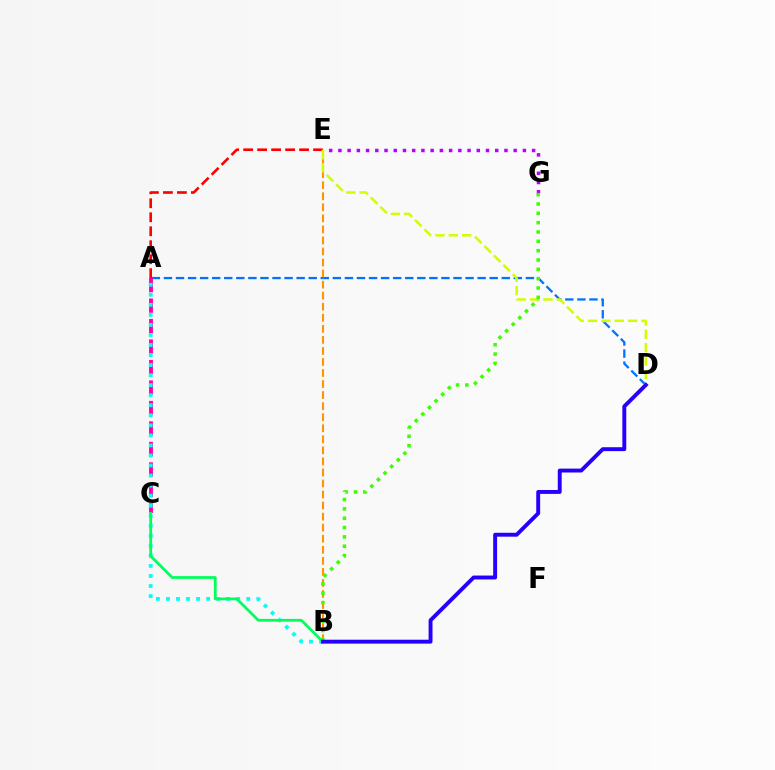{('A', 'D'): [{'color': '#0074ff', 'line_style': 'dashed', 'thickness': 1.64}], ('A', 'C'): [{'color': '#ff00ac', 'line_style': 'dashed', 'thickness': 2.78}], ('B', 'E'): [{'color': '#ff9400', 'line_style': 'dashed', 'thickness': 1.5}], ('A', 'E'): [{'color': '#ff0000', 'line_style': 'dashed', 'thickness': 1.9}], ('D', 'E'): [{'color': '#d1ff00', 'line_style': 'dashed', 'thickness': 1.81}], ('E', 'G'): [{'color': '#b900ff', 'line_style': 'dotted', 'thickness': 2.51}], ('B', 'G'): [{'color': '#3dff00', 'line_style': 'dotted', 'thickness': 2.54}], ('A', 'B'): [{'color': '#00fff6', 'line_style': 'dotted', 'thickness': 2.73}], ('B', 'C'): [{'color': '#00ff5c', 'line_style': 'solid', 'thickness': 1.99}], ('B', 'D'): [{'color': '#2500ff', 'line_style': 'solid', 'thickness': 2.81}]}